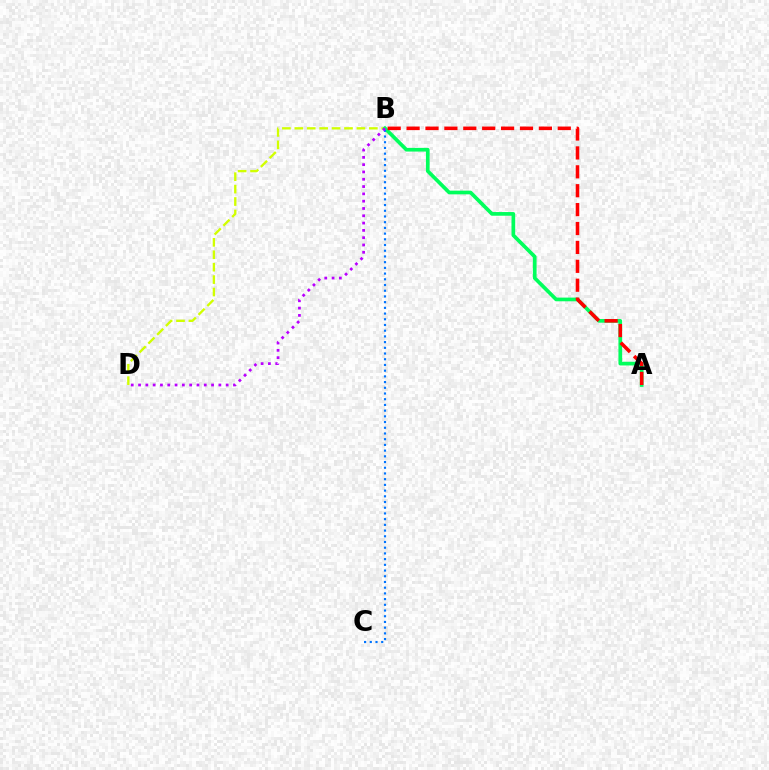{('B', 'D'): [{'color': '#d1ff00', 'line_style': 'dashed', 'thickness': 1.69}, {'color': '#b900ff', 'line_style': 'dotted', 'thickness': 1.98}], ('A', 'B'): [{'color': '#00ff5c', 'line_style': 'solid', 'thickness': 2.66}, {'color': '#ff0000', 'line_style': 'dashed', 'thickness': 2.57}], ('B', 'C'): [{'color': '#0074ff', 'line_style': 'dotted', 'thickness': 1.55}]}